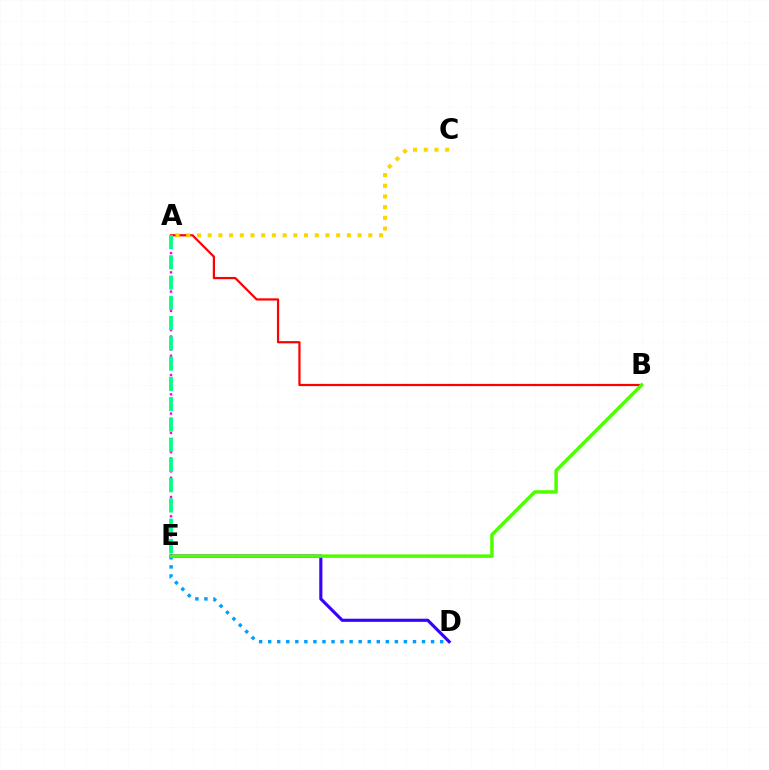{('A', 'B'): [{'color': '#ff0000', 'line_style': 'solid', 'thickness': 1.6}], ('D', 'E'): [{'color': '#009eff', 'line_style': 'dotted', 'thickness': 2.46}, {'color': '#3700ff', 'line_style': 'solid', 'thickness': 2.25}], ('A', 'E'): [{'color': '#ff00ed', 'line_style': 'dotted', 'thickness': 1.74}, {'color': '#00ff86', 'line_style': 'dashed', 'thickness': 2.75}], ('A', 'C'): [{'color': '#ffd500', 'line_style': 'dotted', 'thickness': 2.91}], ('B', 'E'): [{'color': '#4fff00', 'line_style': 'solid', 'thickness': 2.51}]}